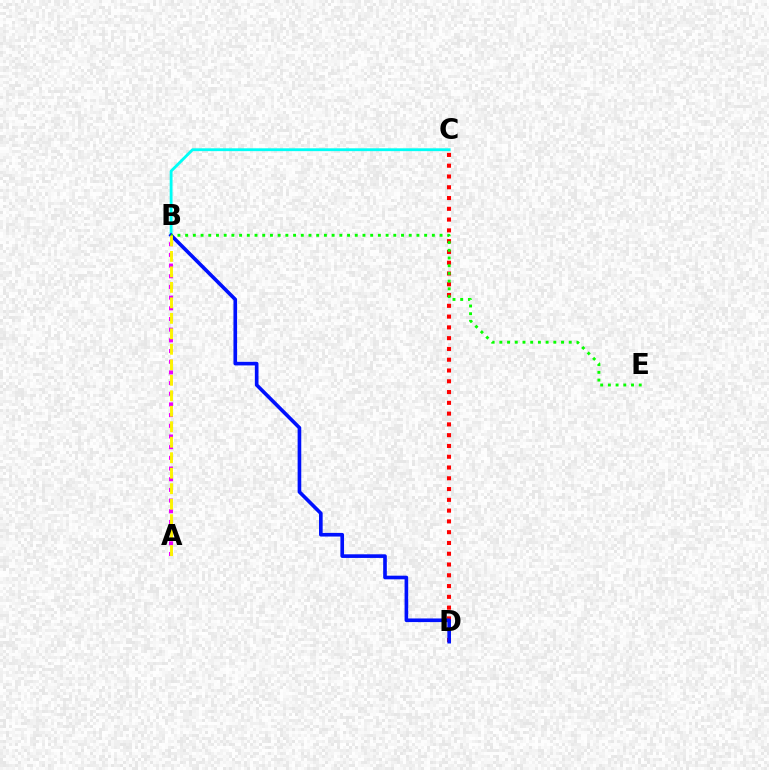{('C', 'D'): [{'color': '#ff0000', 'line_style': 'dotted', 'thickness': 2.93}], ('B', 'C'): [{'color': '#00fff6', 'line_style': 'solid', 'thickness': 2.04}], ('A', 'B'): [{'color': '#ee00ff', 'line_style': 'dotted', 'thickness': 2.9}, {'color': '#fcf500', 'line_style': 'dashed', 'thickness': 2.1}], ('B', 'D'): [{'color': '#0010ff', 'line_style': 'solid', 'thickness': 2.62}], ('B', 'E'): [{'color': '#08ff00', 'line_style': 'dotted', 'thickness': 2.09}]}